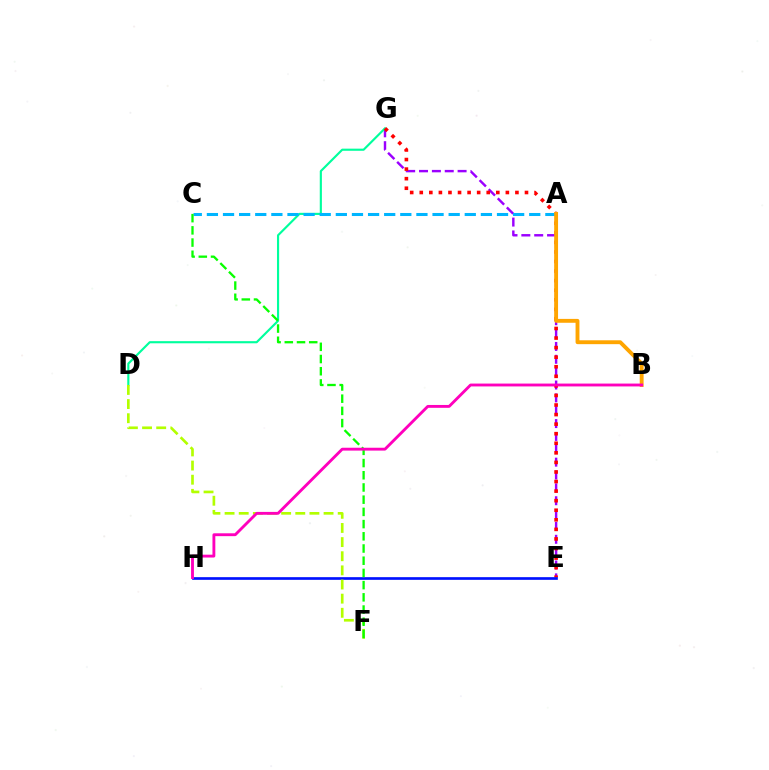{('E', 'G'): [{'color': '#9b00ff', 'line_style': 'dashed', 'thickness': 1.75}, {'color': '#ff0000', 'line_style': 'dotted', 'thickness': 2.6}], ('D', 'G'): [{'color': '#00ff9d', 'line_style': 'solid', 'thickness': 1.54}], ('A', 'C'): [{'color': '#00b5ff', 'line_style': 'dashed', 'thickness': 2.19}], ('E', 'H'): [{'color': '#0010ff', 'line_style': 'solid', 'thickness': 1.92}], ('A', 'B'): [{'color': '#ffa500', 'line_style': 'solid', 'thickness': 2.79}], ('D', 'F'): [{'color': '#b3ff00', 'line_style': 'dashed', 'thickness': 1.92}], ('C', 'F'): [{'color': '#08ff00', 'line_style': 'dashed', 'thickness': 1.66}], ('B', 'H'): [{'color': '#ff00bd', 'line_style': 'solid', 'thickness': 2.06}]}